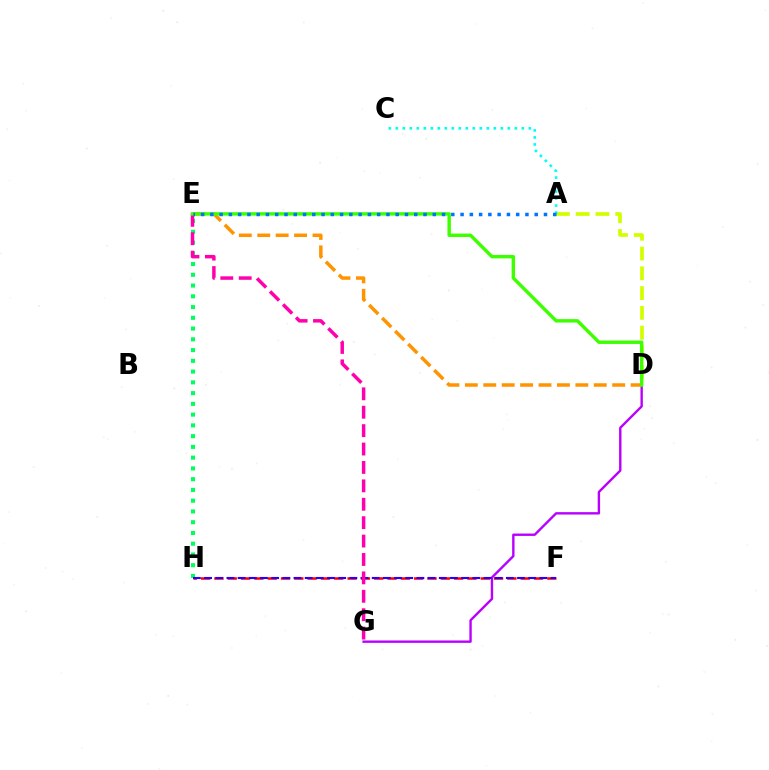{('D', 'G'): [{'color': '#b900ff', 'line_style': 'solid', 'thickness': 1.72}], ('E', 'H'): [{'color': '#00ff5c', 'line_style': 'dotted', 'thickness': 2.92}], ('F', 'H'): [{'color': '#ff0000', 'line_style': 'dashed', 'thickness': 1.81}, {'color': '#2500ff', 'line_style': 'dashed', 'thickness': 1.52}], ('A', 'D'): [{'color': '#d1ff00', 'line_style': 'dashed', 'thickness': 2.69}], ('D', 'E'): [{'color': '#ff9400', 'line_style': 'dashed', 'thickness': 2.5}, {'color': '#3dff00', 'line_style': 'solid', 'thickness': 2.46}], ('A', 'C'): [{'color': '#00fff6', 'line_style': 'dotted', 'thickness': 1.9}], ('E', 'G'): [{'color': '#ff00ac', 'line_style': 'dashed', 'thickness': 2.5}], ('A', 'E'): [{'color': '#0074ff', 'line_style': 'dotted', 'thickness': 2.52}]}